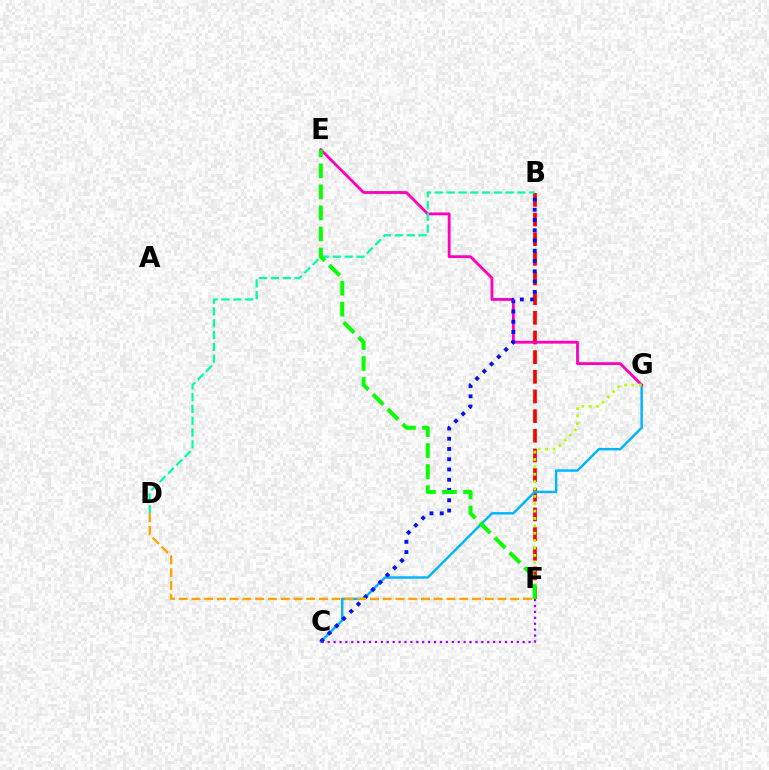{('B', 'F'): [{'color': '#ff0000', 'line_style': 'dashed', 'thickness': 2.67}], ('C', 'G'): [{'color': '#00b5ff', 'line_style': 'solid', 'thickness': 1.77}], ('E', 'G'): [{'color': '#ff00bd', 'line_style': 'solid', 'thickness': 2.03}], ('B', 'D'): [{'color': '#00ff9d', 'line_style': 'dashed', 'thickness': 1.6}], ('B', 'C'): [{'color': '#0010ff', 'line_style': 'dotted', 'thickness': 2.79}], ('F', 'G'): [{'color': '#b3ff00', 'line_style': 'dotted', 'thickness': 2.0}], ('E', 'F'): [{'color': '#08ff00', 'line_style': 'dashed', 'thickness': 2.86}], ('C', 'F'): [{'color': '#9b00ff', 'line_style': 'dotted', 'thickness': 1.61}], ('D', 'F'): [{'color': '#ffa500', 'line_style': 'dashed', 'thickness': 1.73}]}